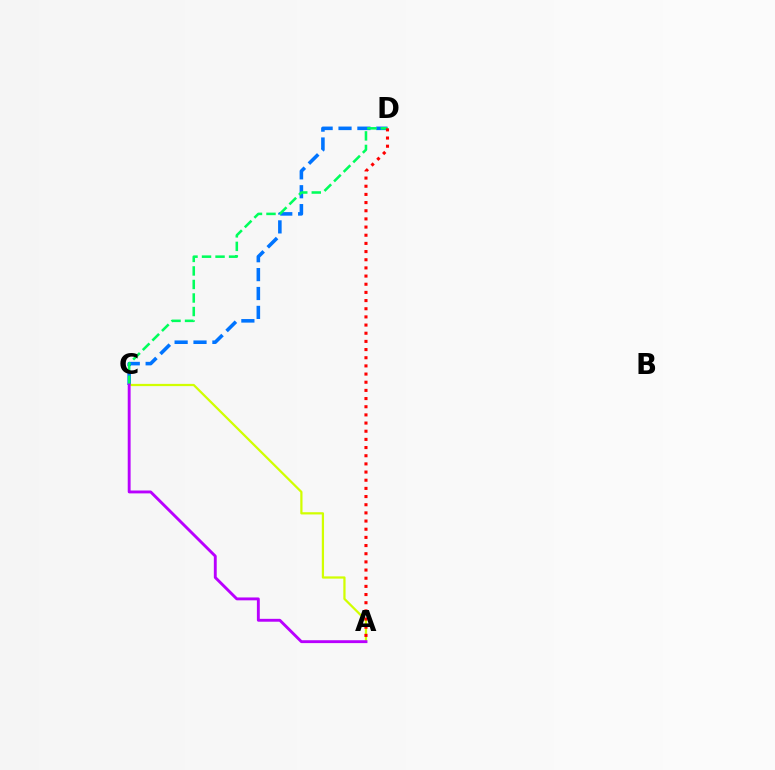{('C', 'D'): [{'color': '#0074ff', 'line_style': 'dashed', 'thickness': 2.57}, {'color': '#00ff5c', 'line_style': 'dashed', 'thickness': 1.84}], ('A', 'C'): [{'color': '#d1ff00', 'line_style': 'solid', 'thickness': 1.61}, {'color': '#b900ff', 'line_style': 'solid', 'thickness': 2.07}], ('A', 'D'): [{'color': '#ff0000', 'line_style': 'dotted', 'thickness': 2.22}]}